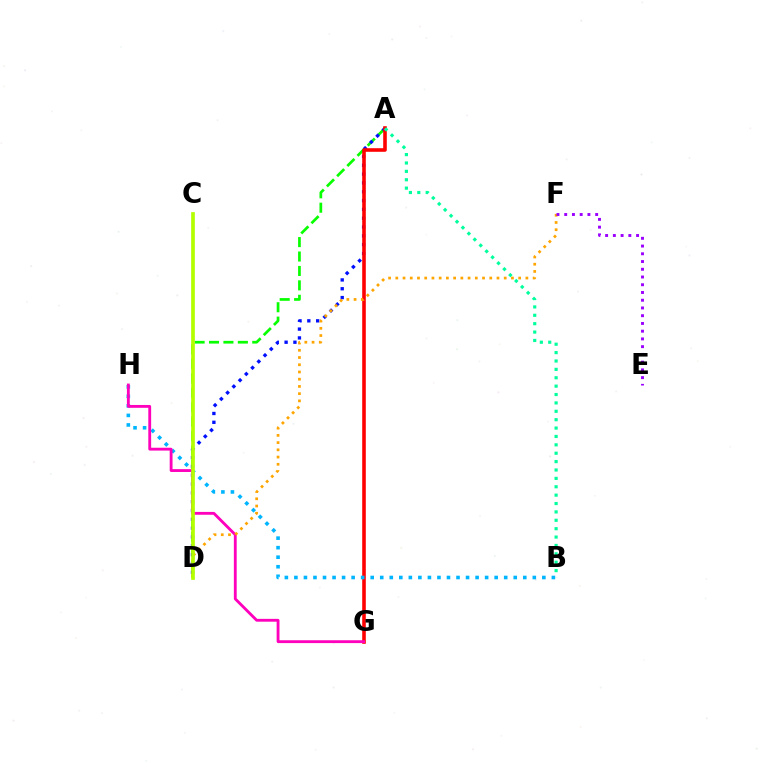{('A', 'D'): [{'color': '#08ff00', 'line_style': 'dashed', 'thickness': 1.96}, {'color': '#0010ff', 'line_style': 'dotted', 'thickness': 2.4}], ('A', 'G'): [{'color': '#ff0000', 'line_style': 'solid', 'thickness': 2.59}], ('B', 'H'): [{'color': '#00b5ff', 'line_style': 'dotted', 'thickness': 2.59}], ('A', 'B'): [{'color': '#00ff9d', 'line_style': 'dotted', 'thickness': 2.28}], ('G', 'H'): [{'color': '#ff00bd', 'line_style': 'solid', 'thickness': 2.04}], ('D', 'F'): [{'color': '#ffa500', 'line_style': 'dotted', 'thickness': 1.96}], ('E', 'F'): [{'color': '#9b00ff', 'line_style': 'dotted', 'thickness': 2.1}], ('C', 'D'): [{'color': '#b3ff00', 'line_style': 'solid', 'thickness': 2.65}]}